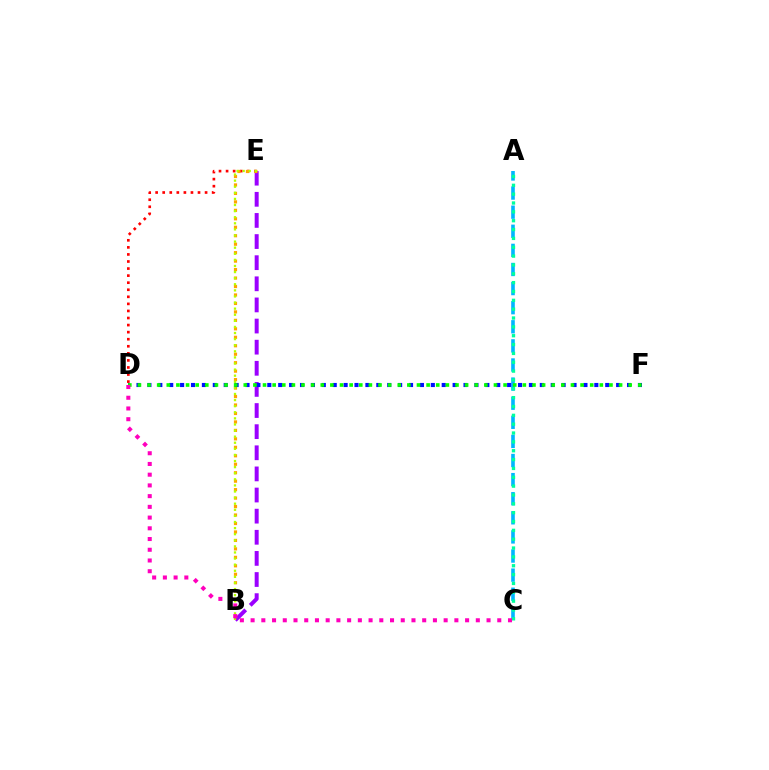{('D', 'E'): [{'color': '#ff0000', 'line_style': 'dotted', 'thickness': 1.92}], ('A', 'C'): [{'color': '#00b5ff', 'line_style': 'dashed', 'thickness': 2.6}, {'color': '#00ff9d', 'line_style': 'dotted', 'thickness': 2.4}], ('B', 'E'): [{'color': '#9b00ff', 'line_style': 'dashed', 'thickness': 2.87}, {'color': '#ffa500', 'line_style': 'dotted', 'thickness': 2.3}, {'color': '#b3ff00', 'line_style': 'dotted', 'thickness': 1.66}], ('D', 'F'): [{'color': '#0010ff', 'line_style': 'dotted', 'thickness': 2.96}, {'color': '#08ff00', 'line_style': 'dotted', 'thickness': 2.61}], ('C', 'D'): [{'color': '#ff00bd', 'line_style': 'dotted', 'thickness': 2.91}]}